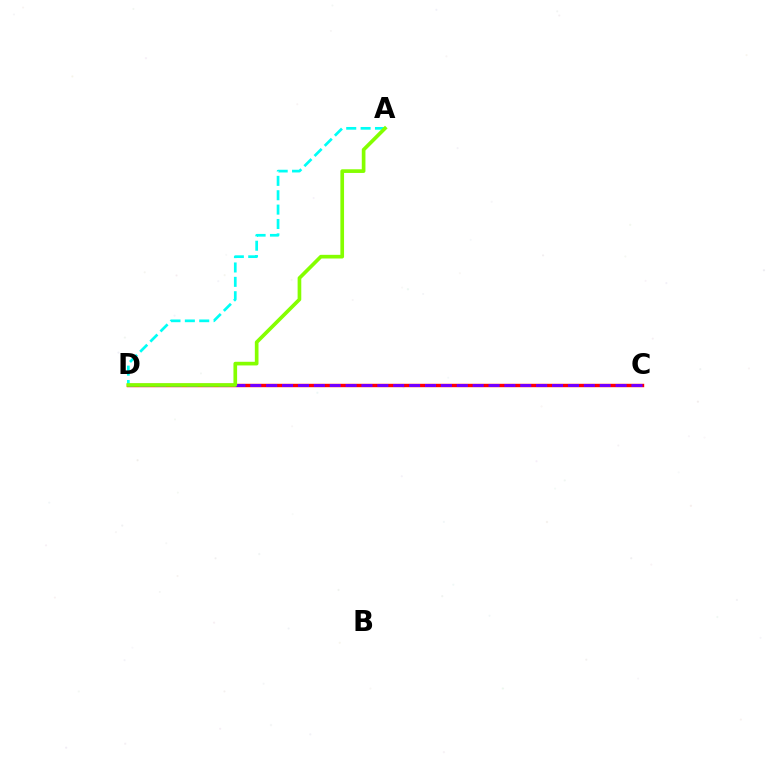{('C', 'D'): [{'color': '#ff0000', 'line_style': 'solid', 'thickness': 2.46}, {'color': '#7200ff', 'line_style': 'dashed', 'thickness': 2.16}], ('A', 'D'): [{'color': '#00fff6', 'line_style': 'dashed', 'thickness': 1.95}, {'color': '#84ff00', 'line_style': 'solid', 'thickness': 2.64}]}